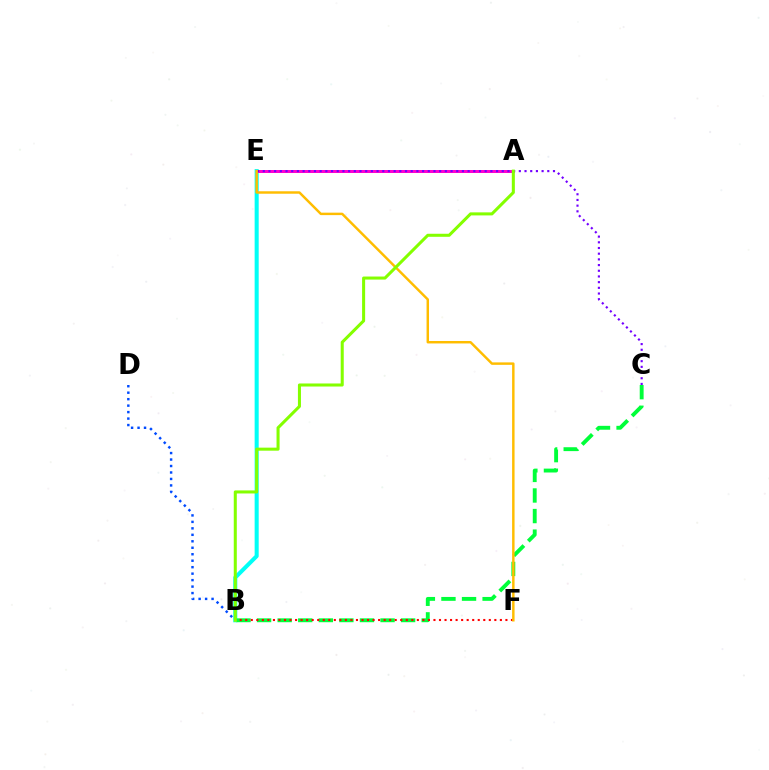{('B', 'D'): [{'color': '#004bff', 'line_style': 'dotted', 'thickness': 1.76}], ('B', 'E'): [{'color': '#00fff6', 'line_style': 'solid', 'thickness': 2.92}], ('B', 'C'): [{'color': '#00ff39', 'line_style': 'dashed', 'thickness': 2.8}], ('B', 'F'): [{'color': '#ff0000', 'line_style': 'dotted', 'thickness': 1.5}], ('A', 'E'): [{'color': '#ff00cf', 'line_style': 'solid', 'thickness': 2.15}], ('C', 'E'): [{'color': '#7200ff', 'line_style': 'dotted', 'thickness': 1.55}], ('E', 'F'): [{'color': '#ffbd00', 'line_style': 'solid', 'thickness': 1.77}], ('A', 'B'): [{'color': '#84ff00', 'line_style': 'solid', 'thickness': 2.19}]}